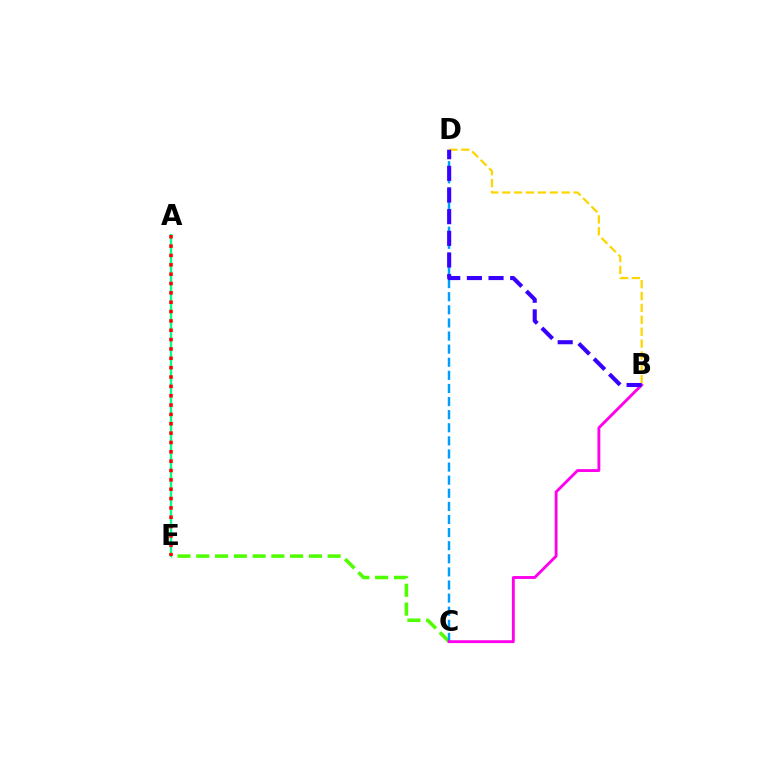{('C', 'E'): [{'color': '#4fff00', 'line_style': 'dashed', 'thickness': 2.55}], ('A', 'E'): [{'color': '#00ff86', 'line_style': 'solid', 'thickness': 1.66}, {'color': '#ff0000', 'line_style': 'dotted', 'thickness': 2.54}], ('C', 'D'): [{'color': '#009eff', 'line_style': 'dashed', 'thickness': 1.78}], ('B', 'C'): [{'color': '#ff00ed', 'line_style': 'solid', 'thickness': 2.07}], ('B', 'D'): [{'color': '#ffd500', 'line_style': 'dashed', 'thickness': 1.61}, {'color': '#3700ff', 'line_style': 'dashed', 'thickness': 2.94}]}